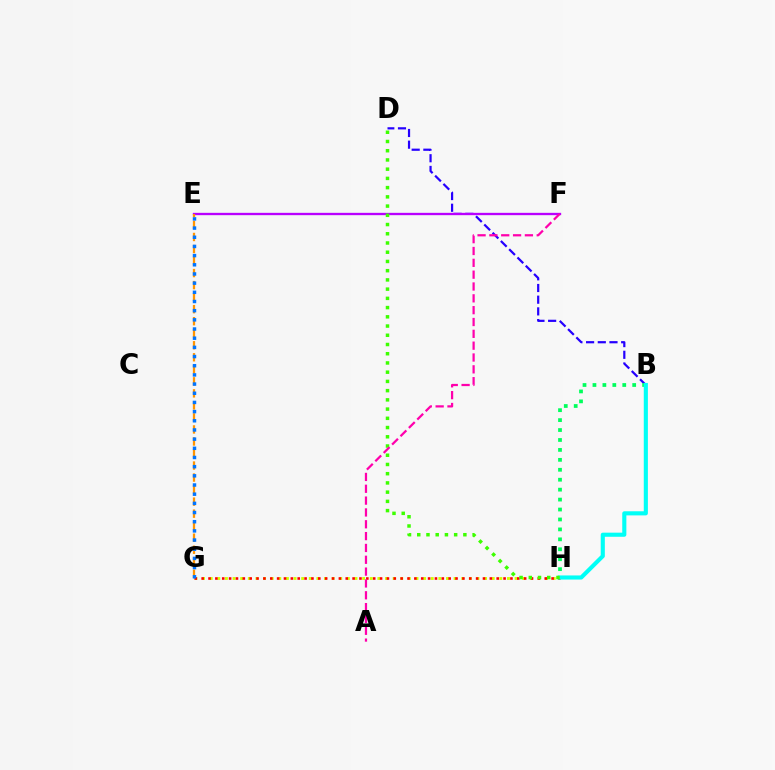{('G', 'H'): [{'color': '#d1ff00', 'line_style': 'dotted', 'thickness': 2.07}, {'color': '#ff0000', 'line_style': 'dotted', 'thickness': 1.86}], ('B', 'D'): [{'color': '#2500ff', 'line_style': 'dashed', 'thickness': 1.59}], ('E', 'F'): [{'color': '#b900ff', 'line_style': 'solid', 'thickness': 1.68}], ('B', 'H'): [{'color': '#00ff5c', 'line_style': 'dotted', 'thickness': 2.7}, {'color': '#00fff6', 'line_style': 'solid', 'thickness': 2.96}], ('E', 'G'): [{'color': '#ff9400', 'line_style': 'dashed', 'thickness': 1.63}, {'color': '#0074ff', 'line_style': 'dotted', 'thickness': 2.49}], ('D', 'H'): [{'color': '#3dff00', 'line_style': 'dotted', 'thickness': 2.51}], ('A', 'F'): [{'color': '#ff00ac', 'line_style': 'dashed', 'thickness': 1.61}]}